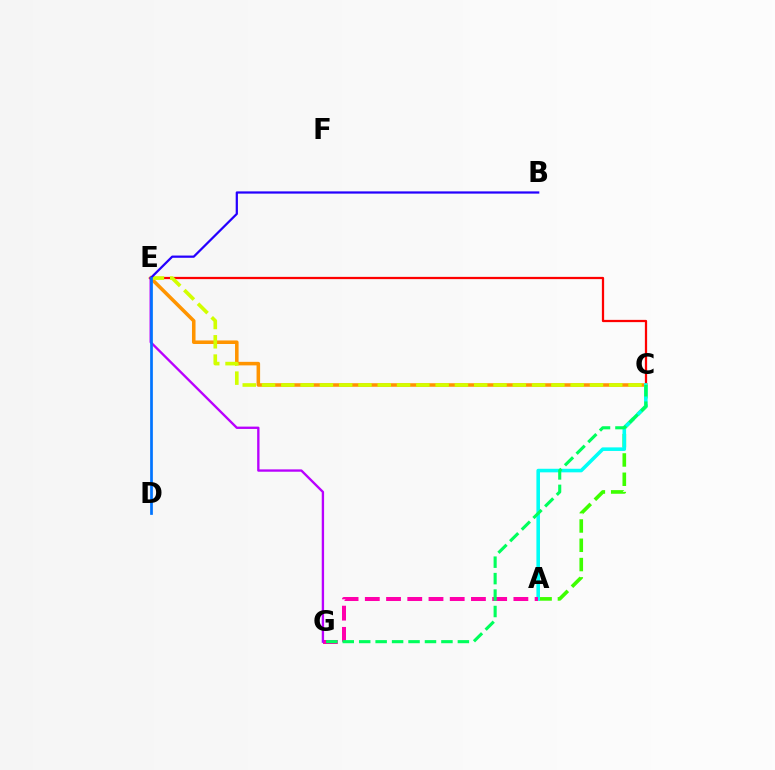{('A', 'C'): [{'color': '#3dff00', 'line_style': 'dashed', 'thickness': 2.62}, {'color': '#00fff6', 'line_style': 'solid', 'thickness': 2.57}], ('C', 'E'): [{'color': '#ff0000', 'line_style': 'solid', 'thickness': 1.62}, {'color': '#ff9400', 'line_style': 'solid', 'thickness': 2.56}, {'color': '#d1ff00', 'line_style': 'dashed', 'thickness': 2.62}], ('A', 'G'): [{'color': '#ff00ac', 'line_style': 'dashed', 'thickness': 2.88}], ('C', 'G'): [{'color': '#00ff5c', 'line_style': 'dashed', 'thickness': 2.23}], ('E', 'G'): [{'color': '#b900ff', 'line_style': 'solid', 'thickness': 1.69}], ('B', 'E'): [{'color': '#2500ff', 'line_style': 'solid', 'thickness': 1.61}], ('D', 'E'): [{'color': '#0074ff', 'line_style': 'solid', 'thickness': 1.95}]}